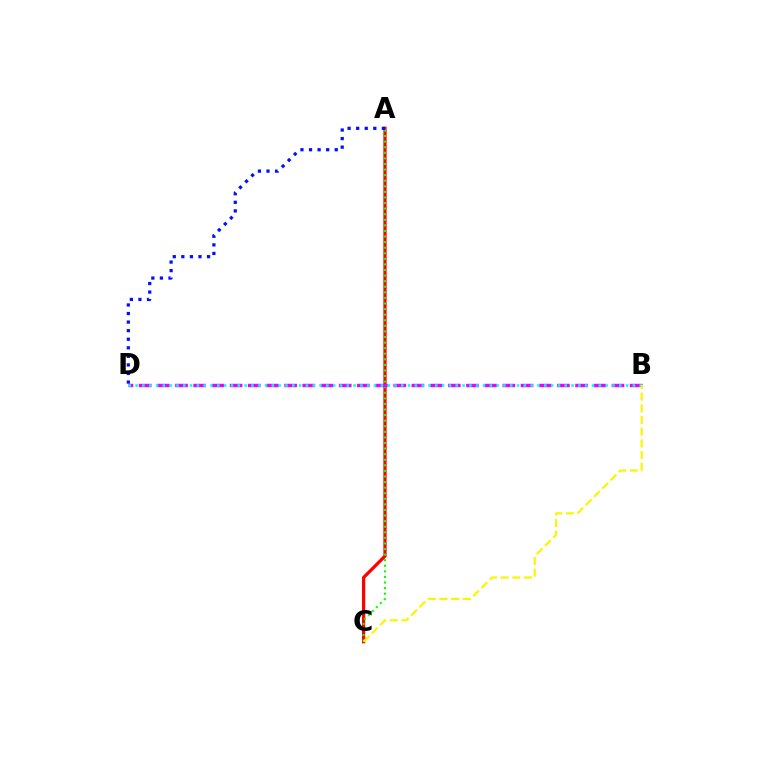{('A', 'C'): [{'color': '#ff0000', 'line_style': 'solid', 'thickness': 2.33}, {'color': '#08ff00', 'line_style': 'dotted', 'thickness': 1.52}], ('B', 'D'): [{'color': '#ee00ff', 'line_style': 'dashed', 'thickness': 2.47}, {'color': '#00fff6', 'line_style': 'dotted', 'thickness': 1.85}], ('A', 'D'): [{'color': '#0010ff', 'line_style': 'dotted', 'thickness': 2.33}], ('B', 'C'): [{'color': '#fcf500', 'line_style': 'dashed', 'thickness': 1.59}]}